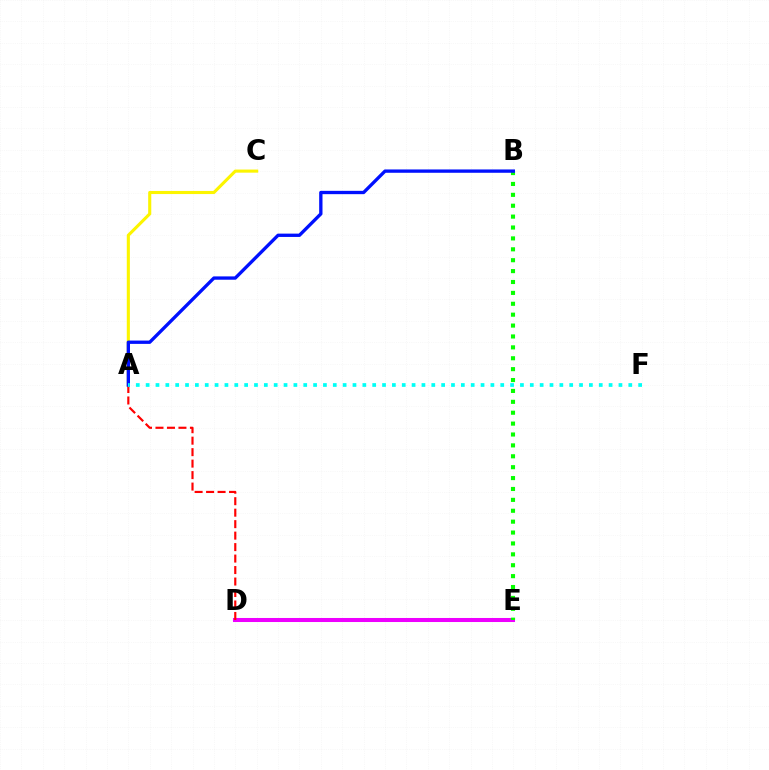{('D', 'E'): [{'color': '#ee00ff', 'line_style': 'solid', 'thickness': 2.91}], ('B', 'E'): [{'color': '#08ff00', 'line_style': 'dotted', 'thickness': 2.96}], ('A', 'C'): [{'color': '#fcf500', 'line_style': 'solid', 'thickness': 2.23}], ('A', 'D'): [{'color': '#ff0000', 'line_style': 'dashed', 'thickness': 1.56}], ('A', 'B'): [{'color': '#0010ff', 'line_style': 'solid', 'thickness': 2.39}], ('A', 'F'): [{'color': '#00fff6', 'line_style': 'dotted', 'thickness': 2.68}]}